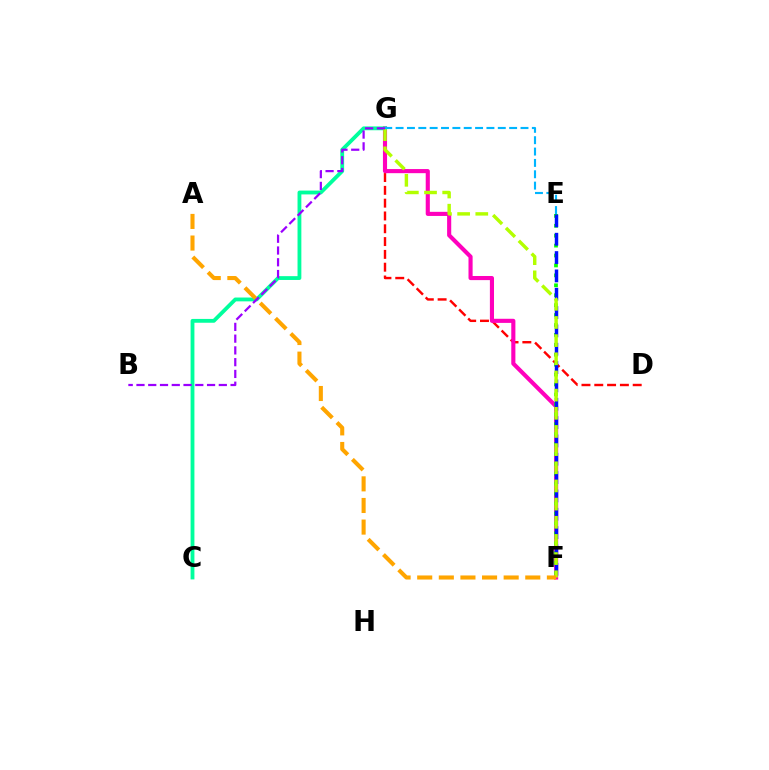{('D', 'G'): [{'color': '#ff0000', 'line_style': 'dashed', 'thickness': 1.74}], ('F', 'G'): [{'color': '#ff00bd', 'line_style': 'solid', 'thickness': 2.96}, {'color': '#b3ff00', 'line_style': 'dashed', 'thickness': 2.47}], ('E', 'F'): [{'color': '#08ff00', 'line_style': 'dotted', 'thickness': 2.69}, {'color': '#0010ff', 'line_style': 'dashed', 'thickness': 2.49}], ('C', 'G'): [{'color': '#00ff9d', 'line_style': 'solid', 'thickness': 2.75}], ('A', 'F'): [{'color': '#ffa500', 'line_style': 'dashed', 'thickness': 2.94}], ('E', 'G'): [{'color': '#00b5ff', 'line_style': 'dashed', 'thickness': 1.54}], ('B', 'G'): [{'color': '#9b00ff', 'line_style': 'dashed', 'thickness': 1.6}]}